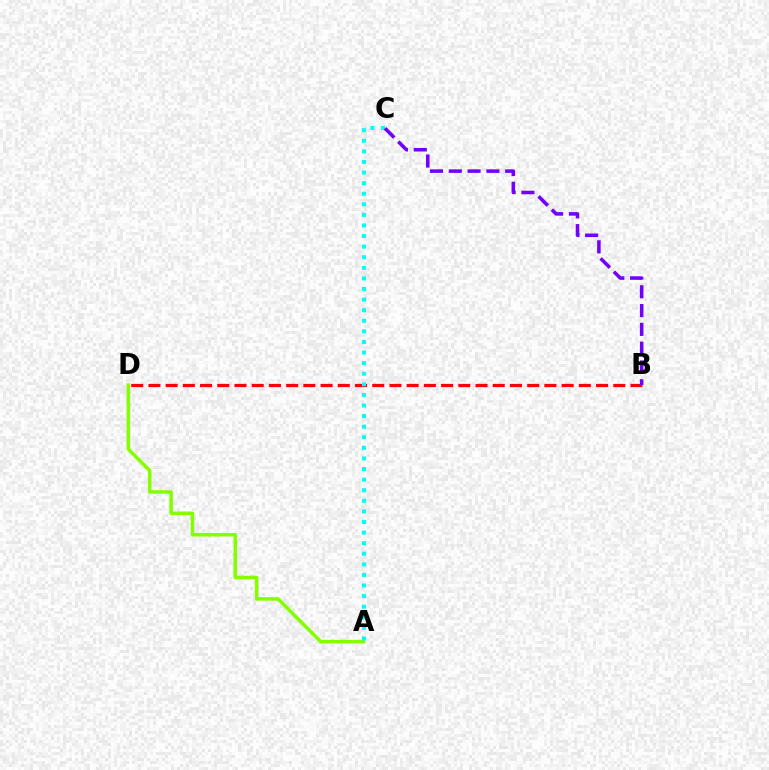{('B', 'D'): [{'color': '#ff0000', 'line_style': 'dashed', 'thickness': 2.34}], ('A', 'D'): [{'color': '#84ff00', 'line_style': 'solid', 'thickness': 2.54}], ('A', 'C'): [{'color': '#00fff6', 'line_style': 'dotted', 'thickness': 2.88}], ('B', 'C'): [{'color': '#7200ff', 'line_style': 'dashed', 'thickness': 2.55}]}